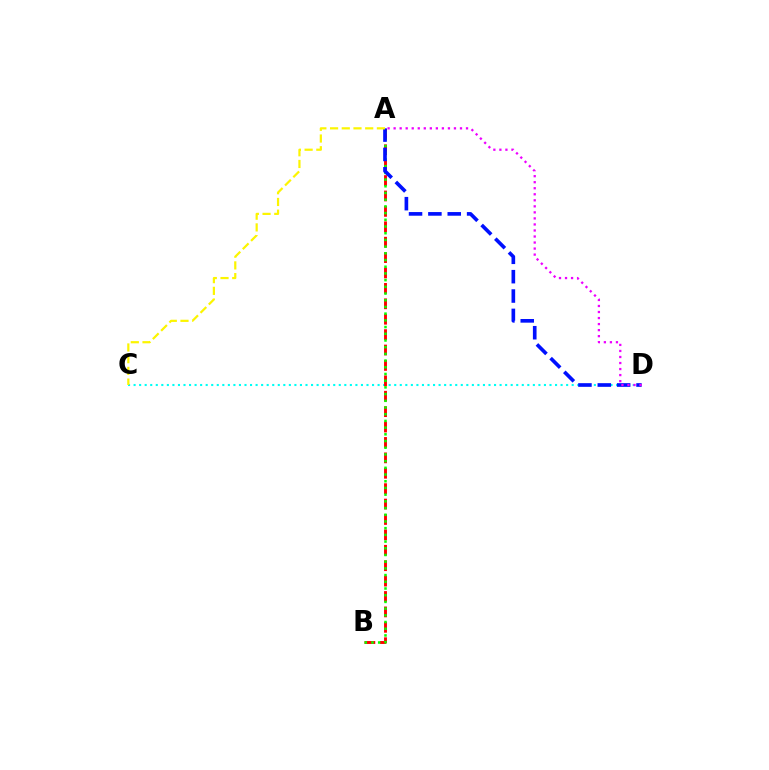{('C', 'D'): [{'color': '#00fff6', 'line_style': 'dotted', 'thickness': 1.51}], ('A', 'B'): [{'color': '#ff0000', 'line_style': 'dashed', 'thickness': 2.09}, {'color': '#08ff00', 'line_style': 'dotted', 'thickness': 1.82}], ('A', 'D'): [{'color': '#0010ff', 'line_style': 'dashed', 'thickness': 2.63}, {'color': '#ee00ff', 'line_style': 'dotted', 'thickness': 1.64}], ('A', 'C'): [{'color': '#fcf500', 'line_style': 'dashed', 'thickness': 1.59}]}